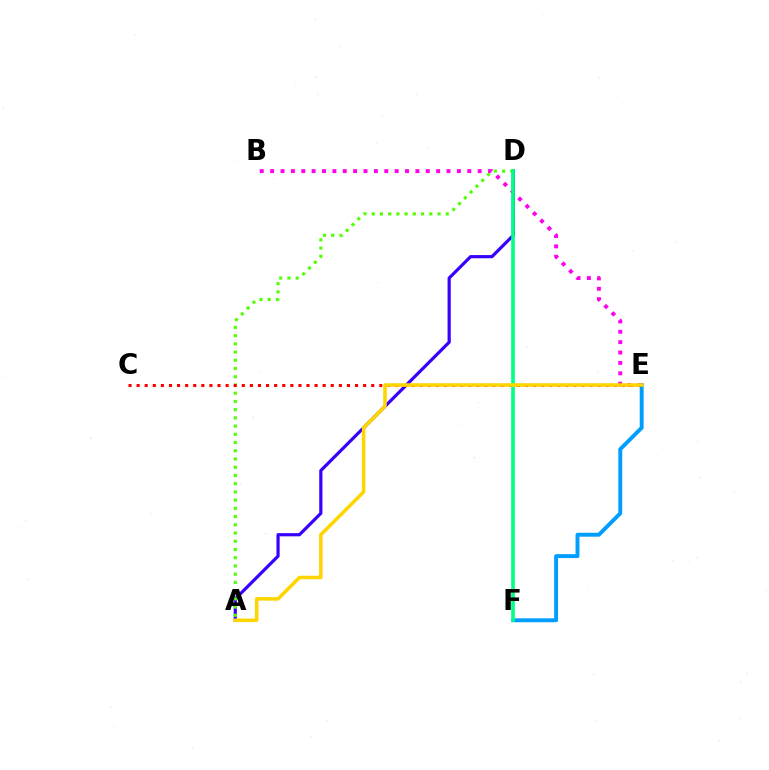{('A', 'D'): [{'color': '#3700ff', 'line_style': 'solid', 'thickness': 2.3}, {'color': '#4fff00', 'line_style': 'dotted', 'thickness': 2.23}], ('E', 'F'): [{'color': '#009eff', 'line_style': 'solid', 'thickness': 2.82}], ('B', 'E'): [{'color': '#ff00ed', 'line_style': 'dotted', 'thickness': 2.82}], ('C', 'E'): [{'color': '#ff0000', 'line_style': 'dotted', 'thickness': 2.2}], ('D', 'F'): [{'color': '#00ff86', 'line_style': 'solid', 'thickness': 2.61}], ('A', 'E'): [{'color': '#ffd500', 'line_style': 'solid', 'thickness': 2.55}]}